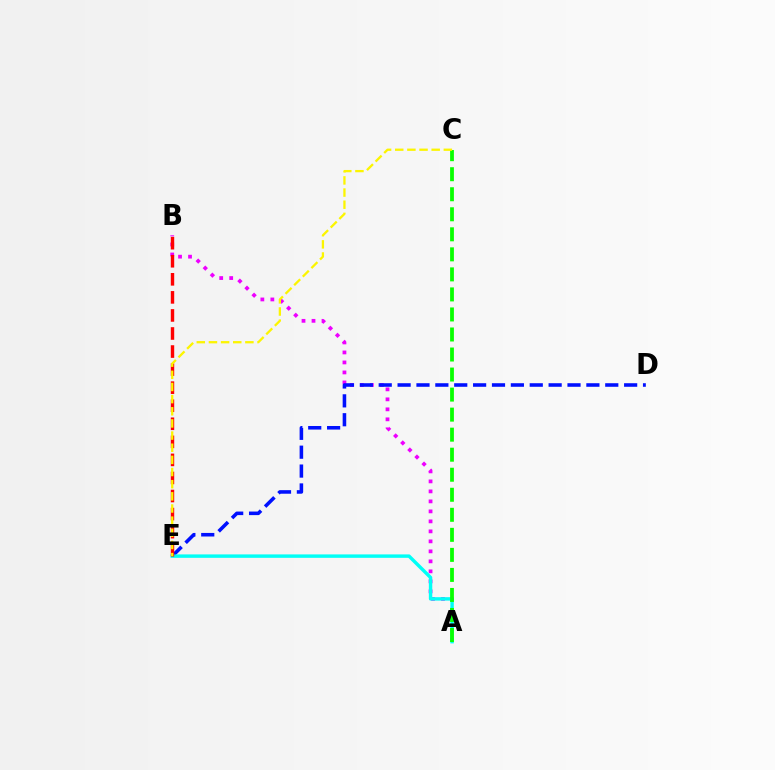{('A', 'B'): [{'color': '#ee00ff', 'line_style': 'dotted', 'thickness': 2.72}], ('D', 'E'): [{'color': '#0010ff', 'line_style': 'dashed', 'thickness': 2.56}], ('A', 'E'): [{'color': '#00fff6', 'line_style': 'solid', 'thickness': 2.47}], ('B', 'E'): [{'color': '#ff0000', 'line_style': 'dashed', 'thickness': 2.45}], ('A', 'C'): [{'color': '#08ff00', 'line_style': 'dashed', 'thickness': 2.72}], ('C', 'E'): [{'color': '#fcf500', 'line_style': 'dashed', 'thickness': 1.65}]}